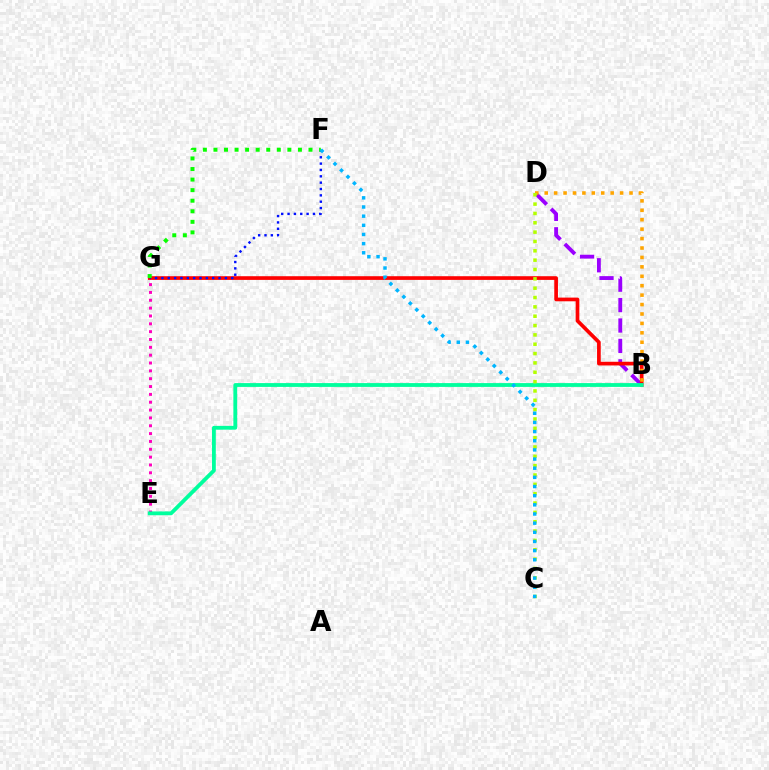{('B', 'D'): [{'color': '#9b00ff', 'line_style': 'dashed', 'thickness': 2.77}, {'color': '#ffa500', 'line_style': 'dotted', 'thickness': 2.56}], ('B', 'G'): [{'color': '#ff0000', 'line_style': 'solid', 'thickness': 2.65}], ('F', 'G'): [{'color': '#0010ff', 'line_style': 'dotted', 'thickness': 1.73}, {'color': '#08ff00', 'line_style': 'dotted', 'thickness': 2.87}], ('E', 'G'): [{'color': '#ff00bd', 'line_style': 'dotted', 'thickness': 2.13}], ('B', 'E'): [{'color': '#00ff9d', 'line_style': 'solid', 'thickness': 2.75}], ('C', 'D'): [{'color': '#b3ff00', 'line_style': 'dotted', 'thickness': 2.54}], ('C', 'F'): [{'color': '#00b5ff', 'line_style': 'dotted', 'thickness': 2.49}]}